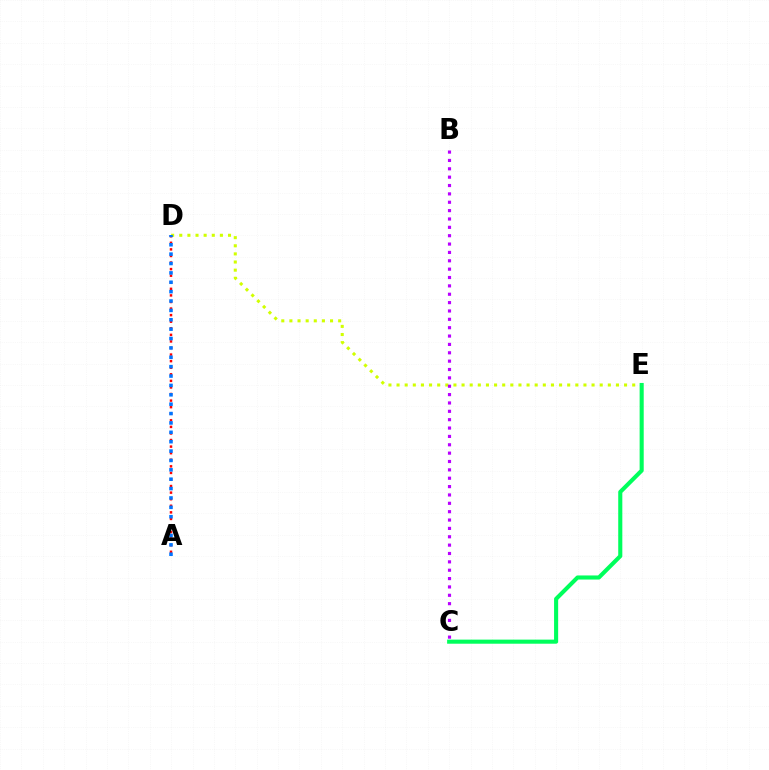{('D', 'E'): [{'color': '#d1ff00', 'line_style': 'dotted', 'thickness': 2.21}], ('A', 'D'): [{'color': '#ff0000', 'line_style': 'dotted', 'thickness': 1.79}, {'color': '#0074ff', 'line_style': 'dotted', 'thickness': 2.55}], ('C', 'E'): [{'color': '#00ff5c', 'line_style': 'solid', 'thickness': 2.95}], ('B', 'C'): [{'color': '#b900ff', 'line_style': 'dotted', 'thickness': 2.27}]}